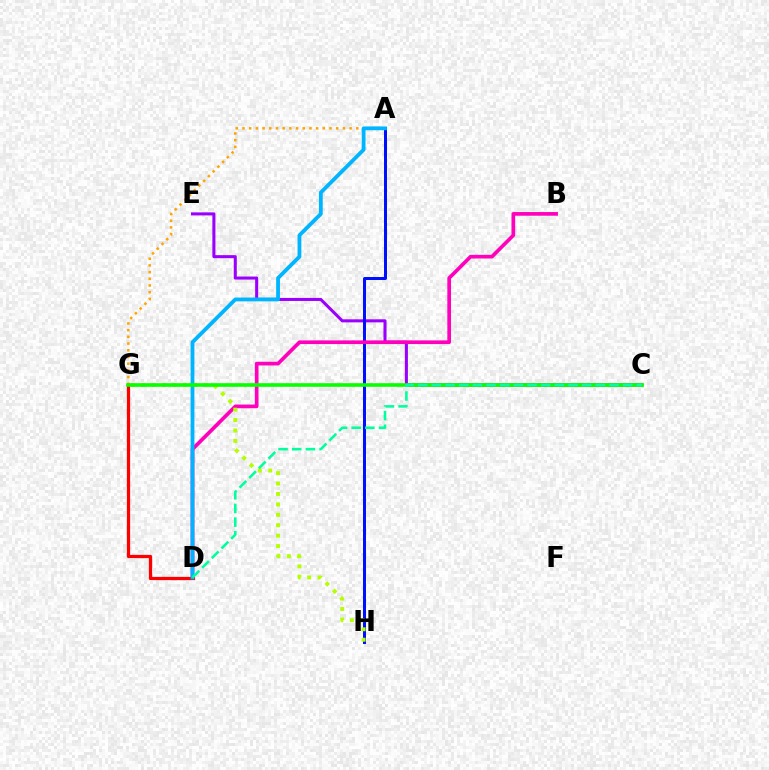{('C', 'E'): [{'color': '#9b00ff', 'line_style': 'solid', 'thickness': 2.2}], ('A', 'G'): [{'color': '#ffa500', 'line_style': 'dotted', 'thickness': 1.82}], ('A', 'H'): [{'color': '#0010ff', 'line_style': 'solid', 'thickness': 2.16}], ('B', 'D'): [{'color': '#ff00bd', 'line_style': 'solid', 'thickness': 2.65}], ('D', 'G'): [{'color': '#ff0000', 'line_style': 'solid', 'thickness': 2.33}], ('G', 'H'): [{'color': '#b3ff00', 'line_style': 'dotted', 'thickness': 2.83}], ('A', 'D'): [{'color': '#00b5ff', 'line_style': 'solid', 'thickness': 2.74}], ('C', 'G'): [{'color': '#08ff00', 'line_style': 'solid', 'thickness': 2.6}], ('C', 'D'): [{'color': '#00ff9d', 'line_style': 'dashed', 'thickness': 1.86}]}